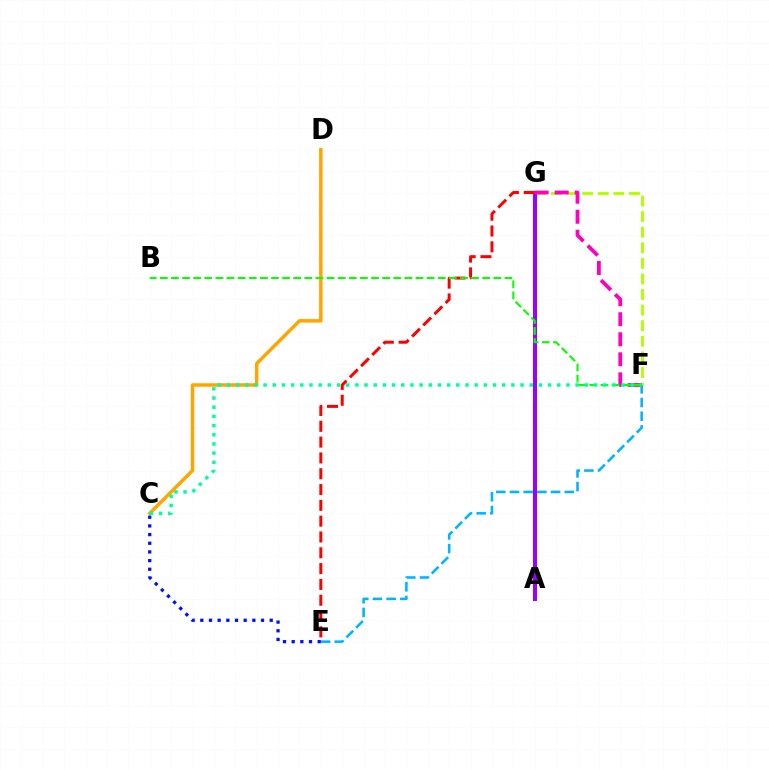{('F', 'G'): [{'color': '#b3ff00', 'line_style': 'dashed', 'thickness': 2.12}, {'color': '#ff00bd', 'line_style': 'dashed', 'thickness': 2.72}], ('E', 'F'): [{'color': '#00b5ff', 'line_style': 'dashed', 'thickness': 1.86}], ('C', 'D'): [{'color': '#ffa500', 'line_style': 'solid', 'thickness': 2.5}], ('A', 'G'): [{'color': '#9b00ff', 'line_style': 'solid', 'thickness': 2.89}], ('C', 'E'): [{'color': '#0010ff', 'line_style': 'dotted', 'thickness': 2.36}], ('E', 'G'): [{'color': '#ff0000', 'line_style': 'dashed', 'thickness': 2.15}], ('B', 'F'): [{'color': '#08ff00', 'line_style': 'dashed', 'thickness': 1.51}], ('C', 'F'): [{'color': '#00ff9d', 'line_style': 'dotted', 'thickness': 2.49}]}